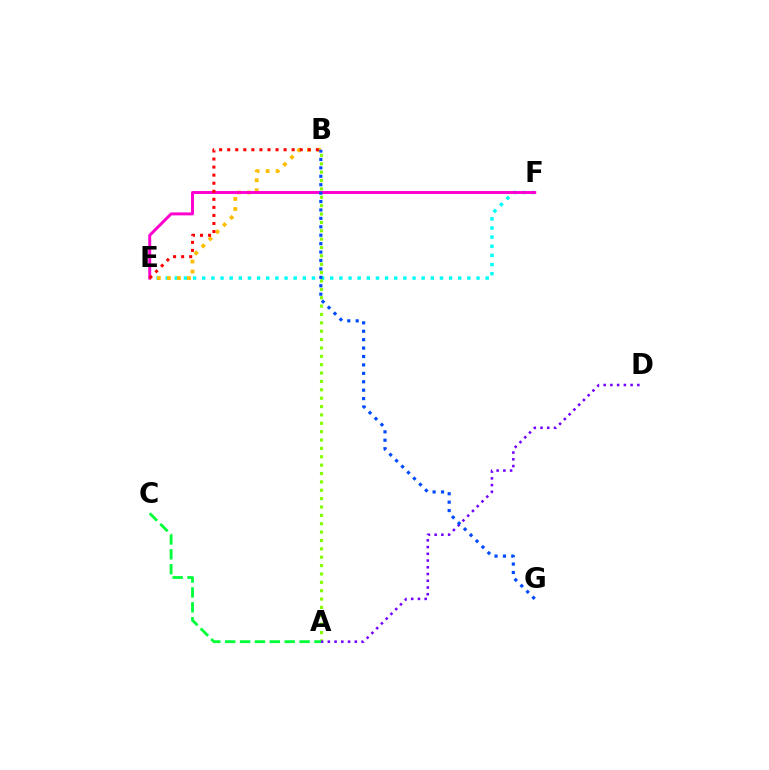{('E', 'F'): [{'color': '#00fff6', 'line_style': 'dotted', 'thickness': 2.48}, {'color': '#ff00cf', 'line_style': 'solid', 'thickness': 2.13}], ('B', 'E'): [{'color': '#ffbd00', 'line_style': 'dotted', 'thickness': 2.73}, {'color': '#ff0000', 'line_style': 'dotted', 'thickness': 2.19}], ('A', 'B'): [{'color': '#84ff00', 'line_style': 'dotted', 'thickness': 2.27}], ('A', 'D'): [{'color': '#7200ff', 'line_style': 'dotted', 'thickness': 1.83}], ('A', 'C'): [{'color': '#00ff39', 'line_style': 'dashed', 'thickness': 2.02}], ('B', 'G'): [{'color': '#004bff', 'line_style': 'dotted', 'thickness': 2.29}]}